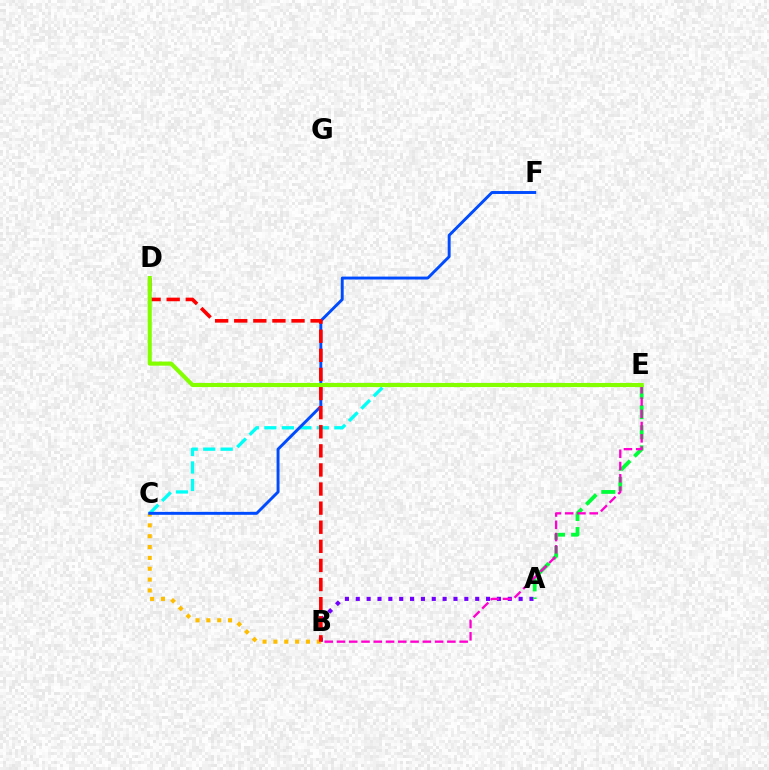{('A', 'B'): [{'color': '#7200ff', 'line_style': 'dotted', 'thickness': 2.95}], ('C', 'E'): [{'color': '#00fff6', 'line_style': 'dashed', 'thickness': 2.38}], ('A', 'E'): [{'color': '#00ff39', 'line_style': 'dashed', 'thickness': 2.73}], ('B', 'E'): [{'color': '#ff00cf', 'line_style': 'dashed', 'thickness': 1.67}], ('B', 'C'): [{'color': '#ffbd00', 'line_style': 'dotted', 'thickness': 2.95}], ('C', 'F'): [{'color': '#004bff', 'line_style': 'solid', 'thickness': 2.11}], ('B', 'D'): [{'color': '#ff0000', 'line_style': 'dashed', 'thickness': 2.59}], ('D', 'E'): [{'color': '#84ff00', 'line_style': 'solid', 'thickness': 2.96}]}